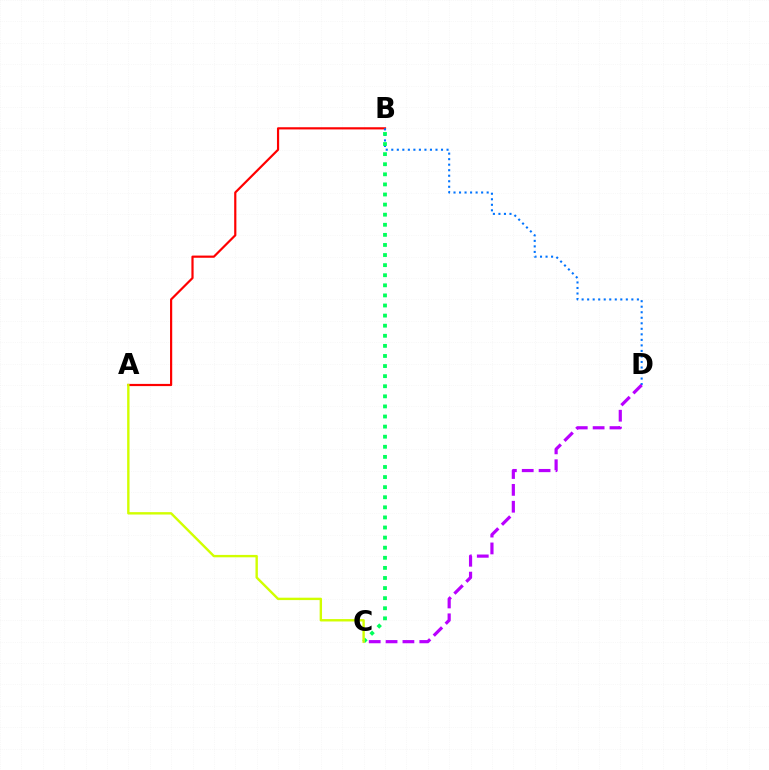{('A', 'B'): [{'color': '#ff0000', 'line_style': 'solid', 'thickness': 1.58}], ('B', 'D'): [{'color': '#0074ff', 'line_style': 'dotted', 'thickness': 1.5}], ('B', 'C'): [{'color': '#00ff5c', 'line_style': 'dotted', 'thickness': 2.74}], ('A', 'C'): [{'color': '#d1ff00', 'line_style': 'solid', 'thickness': 1.72}], ('C', 'D'): [{'color': '#b900ff', 'line_style': 'dashed', 'thickness': 2.29}]}